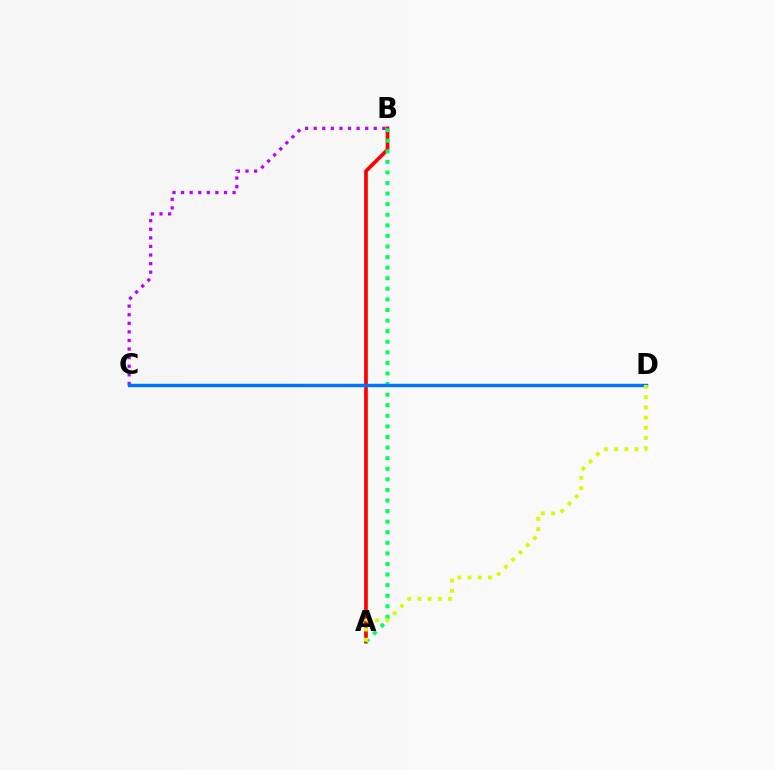{('B', 'C'): [{'color': '#b900ff', 'line_style': 'dotted', 'thickness': 2.33}], ('A', 'B'): [{'color': '#ff0000', 'line_style': 'solid', 'thickness': 2.66}, {'color': '#00ff5c', 'line_style': 'dotted', 'thickness': 2.88}], ('C', 'D'): [{'color': '#0074ff', 'line_style': 'solid', 'thickness': 2.46}], ('A', 'D'): [{'color': '#d1ff00', 'line_style': 'dotted', 'thickness': 2.77}]}